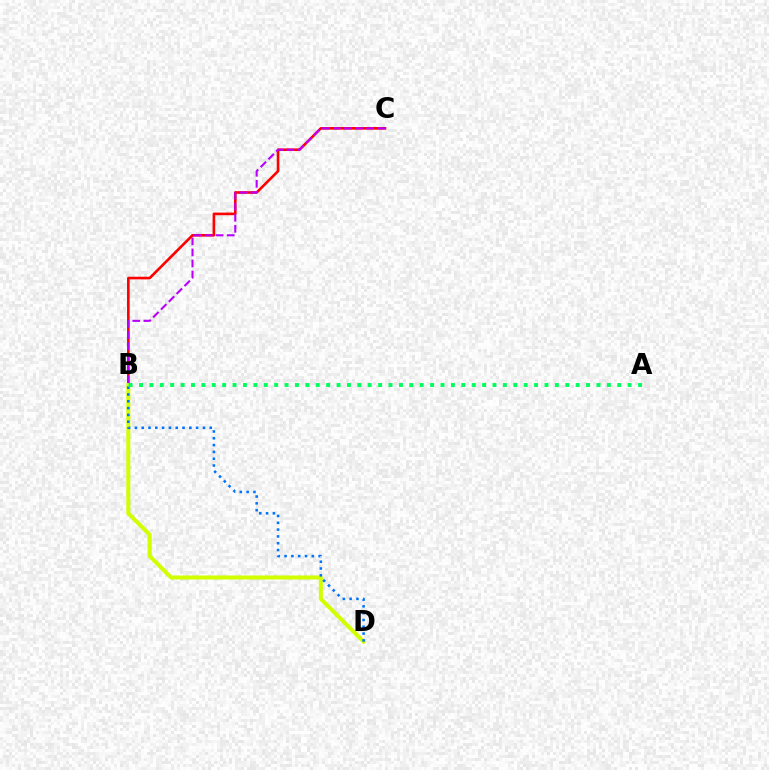{('B', 'C'): [{'color': '#ff0000', 'line_style': 'solid', 'thickness': 1.89}, {'color': '#b900ff', 'line_style': 'dashed', 'thickness': 1.5}], ('B', 'D'): [{'color': '#d1ff00', 'line_style': 'solid', 'thickness': 2.88}, {'color': '#0074ff', 'line_style': 'dotted', 'thickness': 1.85}], ('A', 'B'): [{'color': '#00ff5c', 'line_style': 'dotted', 'thickness': 2.82}]}